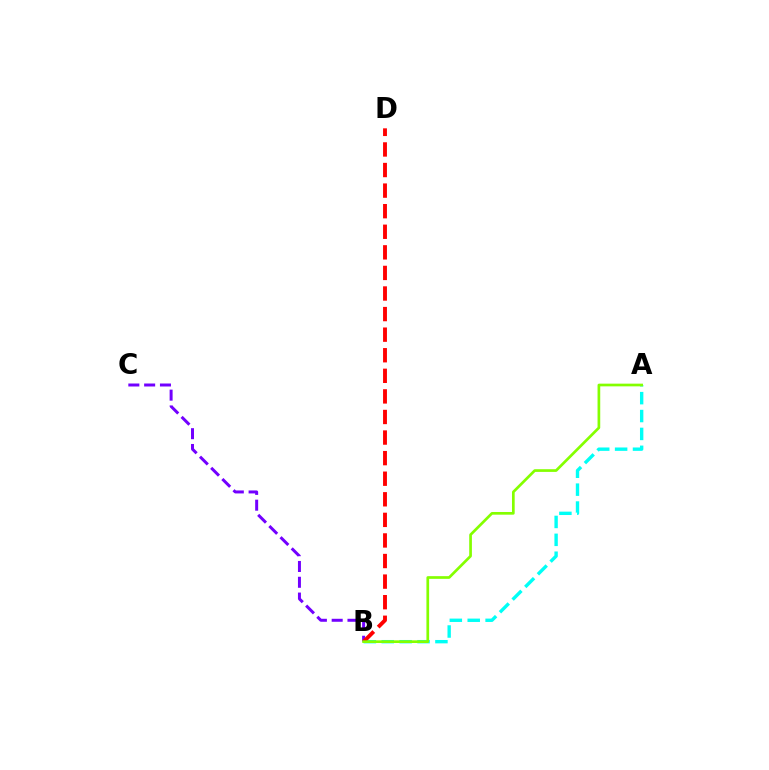{('B', 'C'): [{'color': '#7200ff', 'line_style': 'dashed', 'thickness': 2.15}], ('A', 'B'): [{'color': '#00fff6', 'line_style': 'dashed', 'thickness': 2.43}, {'color': '#84ff00', 'line_style': 'solid', 'thickness': 1.94}], ('B', 'D'): [{'color': '#ff0000', 'line_style': 'dashed', 'thickness': 2.8}]}